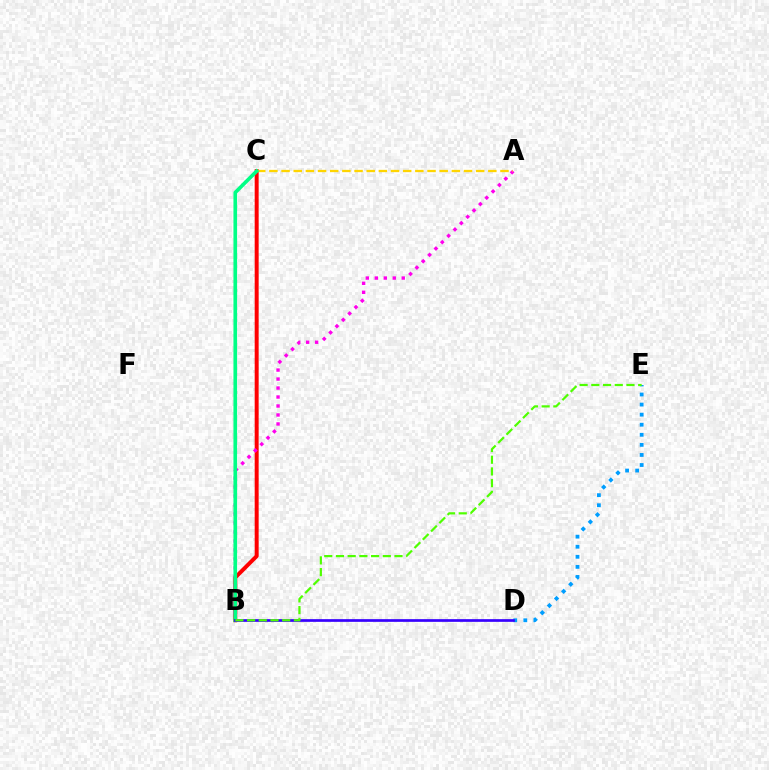{('D', 'E'): [{'color': '#009eff', 'line_style': 'dotted', 'thickness': 2.74}], ('B', 'C'): [{'color': '#ff0000', 'line_style': 'solid', 'thickness': 2.85}, {'color': '#00ff86', 'line_style': 'solid', 'thickness': 2.63}], ('A', 'B'): [{'color': '#ff00ed', 'line_style': 'dotted', 'thickness': 2.44}], ('A', 'C'): [{'color': '#ffd500', 'line_style': 'dashed', 'thickness': 1.65}], ('B', 'D'): [{'color': '#3700ff', 'line_style': 'solid', 'thickness': 1.94}], ('B', 'E'): [{'color': '#4fff00', 'line_style': 'dashed', 'thickness': 1.59}]}